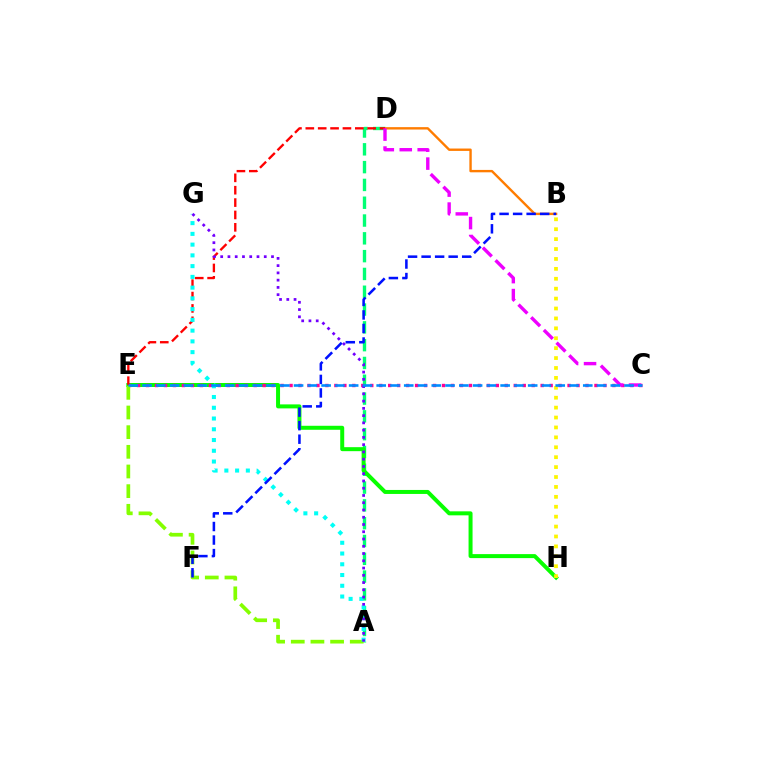{('A', 'D'): [{'color': '#00ff74', 'line_style': 'dashed', 'thickness': 2.42}], ('B', 'D'): [{'color': '#ff7c00', 'line_style': 'solid', 'thickness': 1.72}], ('E', 'H'): [{'color': '#08ff00', 'line_style': 'solid', 'thickness': 2.88}], ('C', 'E'): [{'color': '#ff0094', 'line_style': 'dotted', 'thickness': 2.44}, {'color': '#008cff', 'line_style': 'dashed', 'thickness': 1.87}], ('A', 'E'): [{'color': '#84ff00', 'line_style': 'dashed', 'thickness': 2.67}], ('D', 'E'): [{'color': '#ff0000', 'line_style': 'dashed', 'thickness': 1.68}], ('A', 'G'): [{'color': '#00fff6', 'line_style': 'dotted', 'thickness': 2.92}, {'color': '#7200ff', 'line_style': 'dotted', 'thickness': 1.97}], ('C', 'D'): [{'color': '#ee00ff', 'line_style': 'dashed', 'thickness': 2.44}], ('B', 'F'): [{'color': '#0010ff', 'line_style': 'dashed', 'thickness': 1.84}], ('B', 'H'): [{'color': '#fcf500', 'line_style': 'dotted', 'thickness': 2.69}]}